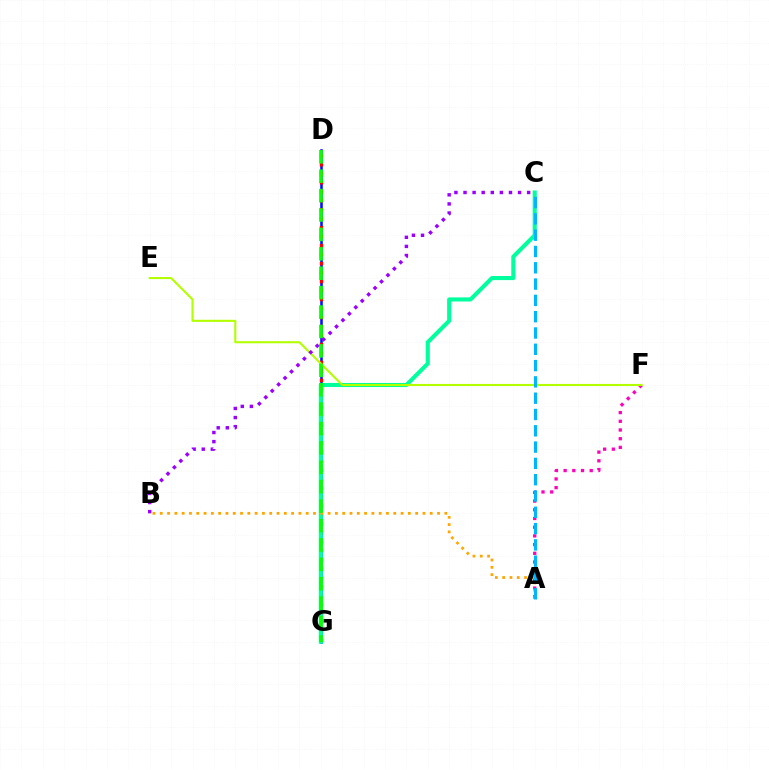{('D', 'G'): [{'color': '#0010ff', 'line_style': 'solid', 'thickness': 1.84}, {'color': '#ff0000', 'line_style': 'dotted', 'thickness': 2.44}, {'color': '#08ff00', 'line_style': 'dashed', 'thickness': 2.64}], ('A', 'F'): [{'color': '#ff00bd', 'line_style': 'dotted', 'thickness': 2.36}], ('C', 'G'): [{'color': '#00ff9d', 'line_style': 'solid', 'thickness': 2.94}], ('E', 'F'): [{'color': '#b3ff00', 'line_style': 'solid', 'thickness': 1.52}], ('A', 'B'): [{'color': '#ffa500', 'line_style': 'dotted', 'thickness': 1.98}], ('A', 'C'): [{'color': '#00b5ff', 'line_style': 'dashed', 'thickness': 2.21}], ('B', 'C'): [{'color': '#9b00ff', 'line_style': 'dotted', 'thickness': 2.47}]}